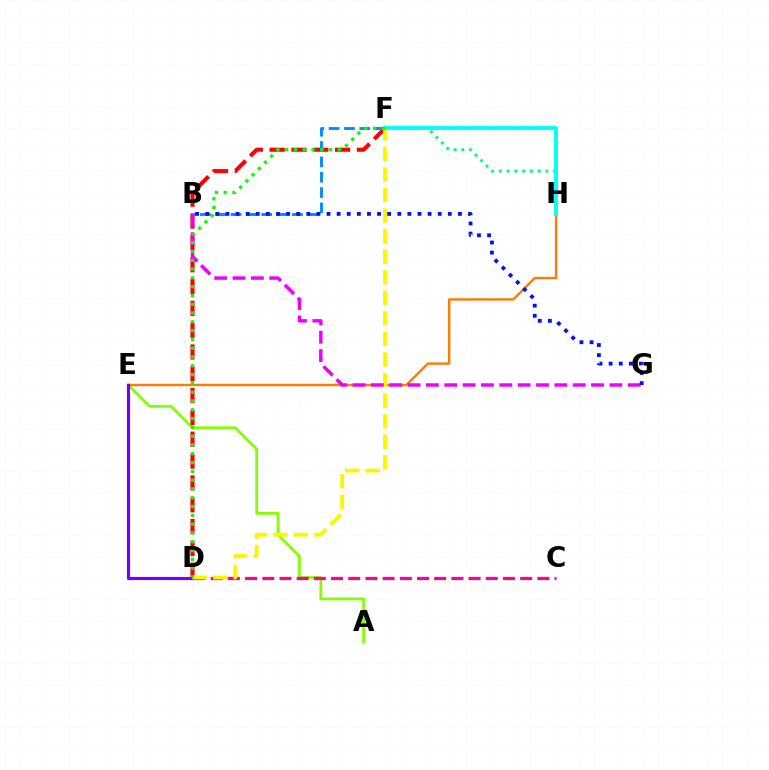{('A', 'E'): [{'color': '#84ff00', 'line_style': 'solid', 'thickness': 2.01}], ('F', 'H'): [{'color': '#00ff74', 'line_style': 'dotted', 'thickness': 2.1}, {'color': '#00fff6', 'line_style': 'solid', 'thickness': 2.8}], ('D', 'F'): [{'color': '#ff0000', 'line_style': 'dashed', 'thickness': 2.96}, {'color': '#fcf500', 'line_style': 'dashed', 'thickness': 2.79}, {'color': '#08ff00', 'line_style': 'dotted', 'thickness': 2.39}], ('C', 'D'): [{'color': '#ff0094', 'line_style': 'dashed', 'thickness': 2.34}], ('E', 'H'): [{'color': '#ff7c00', 'line_style': 'solid', 'thickness': 1.75}], ('B', 'F'): [{'color': '#008cff', 'line_style': 'dashed', 'thickness': 2.08}], ('D', 'E'): [{'color': '#7200ff', 'line_style': 'solid', 'thickness': 2.26}], ('B', 'G'): [{'color': '#ee00ff', 'line_style': 'dashed', 'thickness': 2.49}, {'color': '#0010ff', 'line_style': 'dotted', 'thickness': 2.75}]}